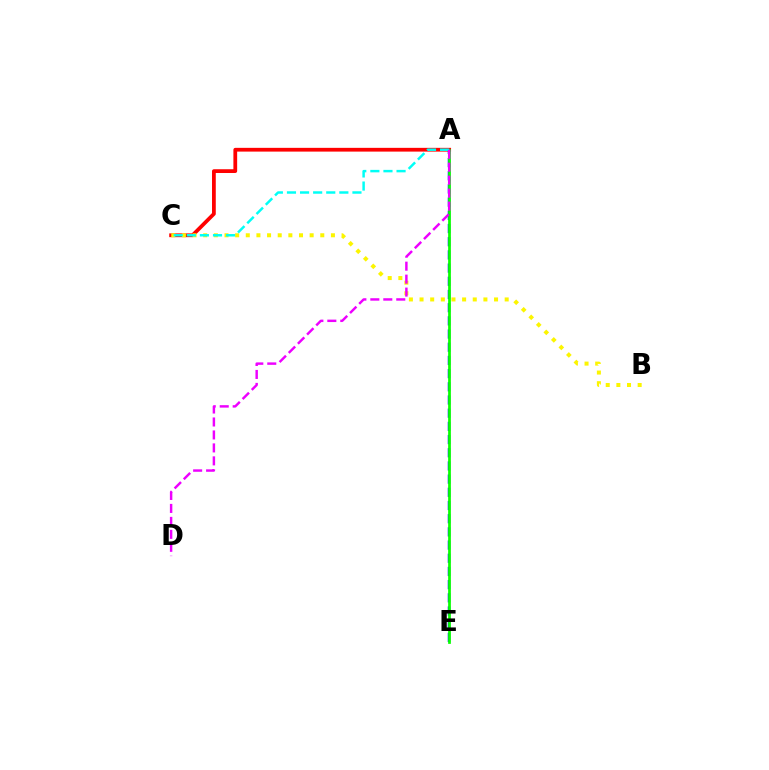{('A', 'C'): [{'color': '#ff0000', 'line_style': 'solid', 'thickness': 2.71}, {'color': '#00fff6', 'line_style': 'dashed', 'thickness': 1.78}], ('A', 'E'): [{'color': '#0010ff', 'line_style': 'dashed', 'thickness': 1.79}, {'color': '#08ff00', 'line_style': 'solid', 'thickness': 1.97}], ('B', 'C'): [{'color': '#fcf500', 'line_style': 'dotted', 'thickness': 2.89}], ('A', 'D'): [{'color': '#ee00ff', 'line_style': 'dashed', 'thickness': 1.76}]}